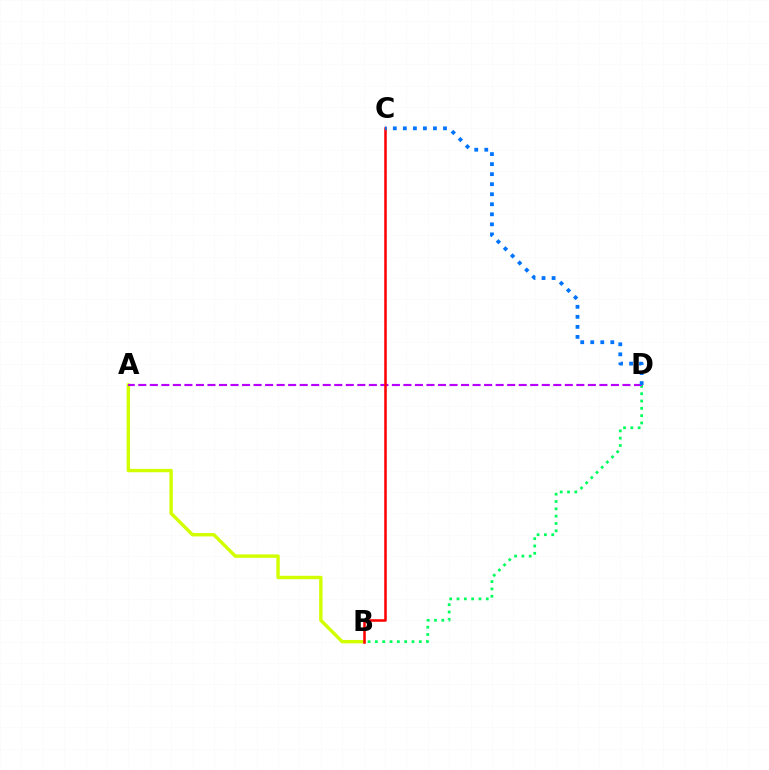{('B', 'D'): [{'color': '#00ff5c', 'line_style': 'dotted', 'thickness': 1.99}], ('A', 'B'): [{'color': '#d1ff00', 'line_style': 'solid', 'thickness': 2.45}], ('A', 'D'): [{'color': '#b900ff', 'line_style': 'dashed', 'thickness': 1.57}], ('B', 'C'): [{'color': '#ff0000', 'line_style': 'solid', 'thickness': 1.83}], ('C', 'D'): [{'color': '#0074ff', 'line_style': 'dotted', 'thickness': 2.73}]}